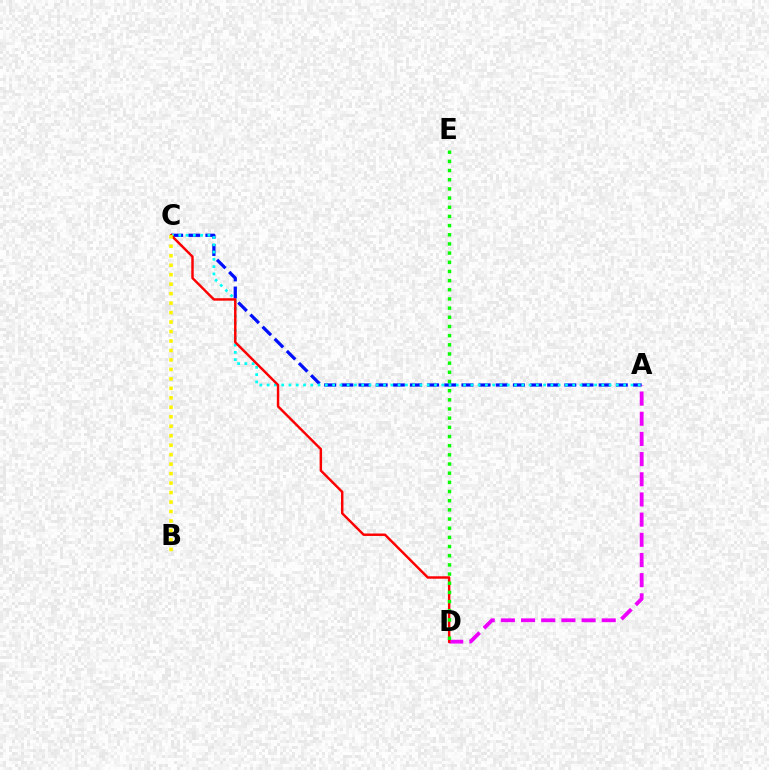{('A', 'C'): [{'color': '#0010ff', 'line_style': 'dashed', 'thickness': 2.33}, {'color': '#00fff6', 'line_style': 'dotted', 'thickness': 1.98}], ('A', 'D'): [{'color': '#ee00ff', 'line_style': 'dashed', 'thickness': 2.74}], ('C', 'D'): [{'color': '#ff0000', 'line_style': 'solid', 'thickness': 1.76}], ('B', 'C'): [{'color': '#fcf500', 'line_style': 'dotted', 'thickness': 2.57}], ('D', 'E'): [{'color': '#08ff00', 'line_style': 'dotted', 'thickness': 2.49}]}